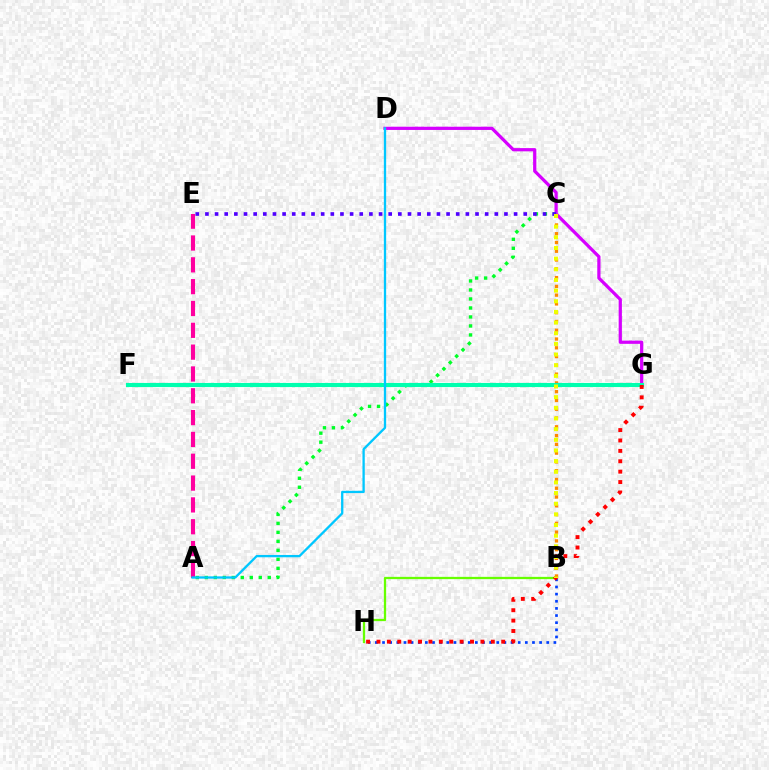{('D', 'G'): [{'color': '#d600ff', 'line_style': 'solid', 'thickness': 2.33}], ('A', 'E'): [{'color': '#ff00a0', 'line_style': 'dashed', 'thickness': 2.96}], ('A', 'C'): [{'color': '#00ff27', 'line_style': 'dotted', 'thickness': 2.44}], ('B', 'C'): [{'color': '#ff8800', 'line_style': 'dotted', 'thickness': 2.38}, {'color': '#eeff00', 'line_style': 'dotted', 'thickness': 2.9}], ('B', 'H'): [{'color': '#003fff', 'line_style': 'dotted', 'thickness': 1.94}, {'color': '#66ff00', 'line_style': 'solid', 'thickness': 1.64}], ('F', 'G'): [{'color': '#00ffaf', 'line_style': 'solid', 'thickness': 2.96}], ('C', 'E'): [{'color': '#4f00ff', 'line_style': 'dotted', 'thickness': 2.62}], ('G', 'H'): [{'color': '#ff0000', 'line_style': 'dotted', 'thickness': 2.82}], ('A', 'D'): [{'color': '#00c7ff', 'line_style': 'solid', 'thickness': 1.66}]}